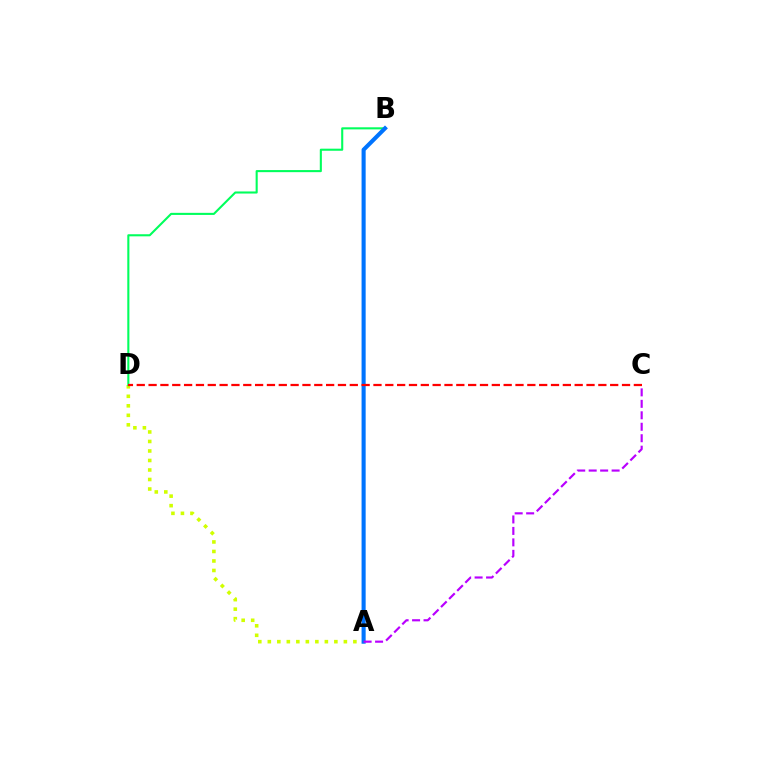{('A', 'D'): [{'color': '#d1ff00', 'line_style': 'dotted', 'thickness': 2.58}], ('B', 'D'): [{'color': '#00ff5c', 'line_style': 'solid', 'thickness': 1.51}], ('A', 'B'): [{'color': '#0074ff', 'line_style': 'solid', 'thickness': 2.95}], ('A', 'C'): [{'color': '#b900ff', 'line_style': 'dashed', 'thickness': 1.56}], ('C', 'D'): [{'color': '#ff0000', 'line_style': 'dashed', 'thickness': 1.61}]}